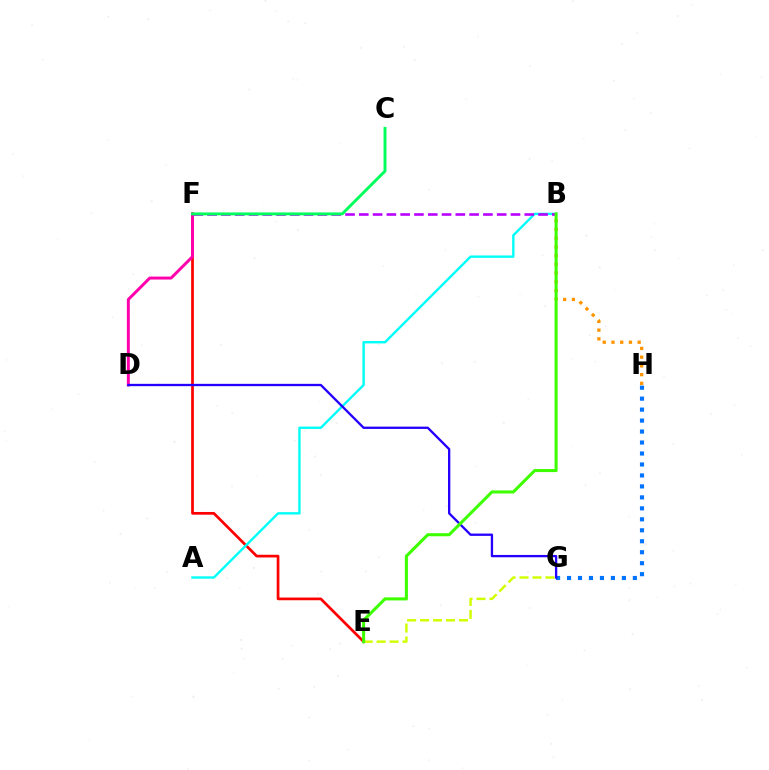{('E', 'F'): [{'color': '#ff0000', 'line_style': 'solid', 'thickness': 1.96}], ('E', 'G'): [{'color': '#d1ff00', 'line_style': 'dashed', 'thickness': 1.76}], ('A', 'B'): [{'color': '#00fff6', 'line_style': 'solid', 'thickness': 1.71}], ('G', 'H'): [{'color': '#0074ff', 'line_style': 'dotted', 'thickness': 2.98}], ('D', 'F'): [{'color': '#ff00ac', 'line_style': 'solid', 'thickness': 2.13}], ('B', 'F'): [{'color': '#b900ff', 'line_style': 'dashed', 'thickness': 1.87}], ('D', 'G'): [{'color': '#2500ff', 'line_style': 'solid', 'thickness': 1.67}], ('B', 'H'): [{'color': '#ff9400', 'line_style': 'dotted', 'thickness': 2.37}], ('C', 'F'): [{'color': '#00ff5c', 'line_style': 'solid', 'thickness': 2.1}], ('B', 'E'): [{'color': '#3dff00', 'line_style': 'solid', 'thickness': 2.2}]}